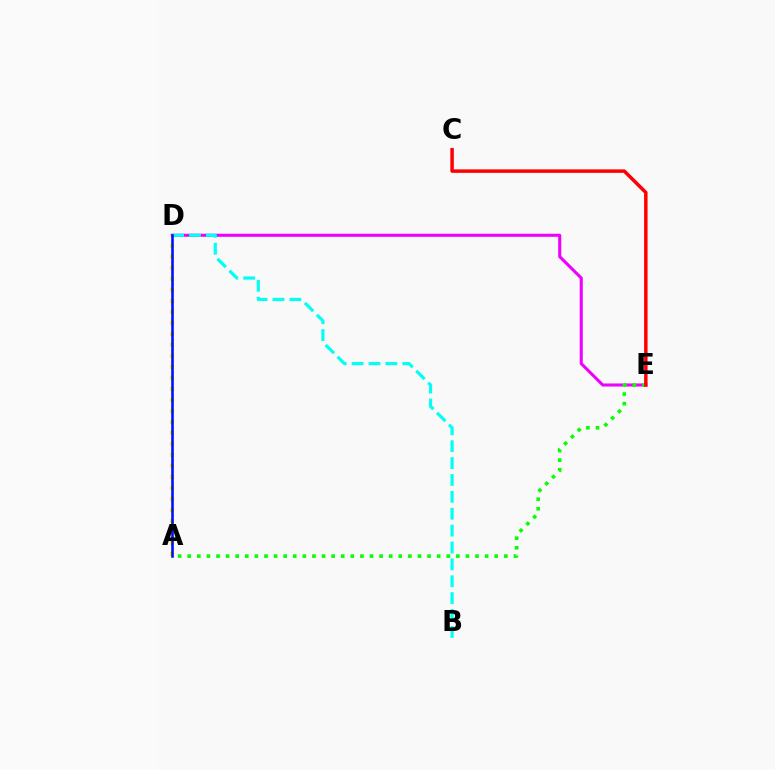{('D', 'E'): [{'color': '#ee00ff', 'line_style': 'solid', 'thickness': 2.21}], ('A', 'D'): [{'color': '#fcf500', 'line_style': 'dotted', 'thickness': 2.99}, {'color': '#0010ff', 'line_style': 'solid', 'thickness': 1.87}], ('A', 'E'): [{'color': '#08ff00', 'line_style': 'dotted', 'thickness': 2.61}], ('B', 'D'): [{'color': '#00fff6', 'line_style': 'dashed', 'thickness': 2.29}], ('C', 'E'): [{'color': '#ff0000', 'line_style': 'solid', 'thickness': 2.5}]}